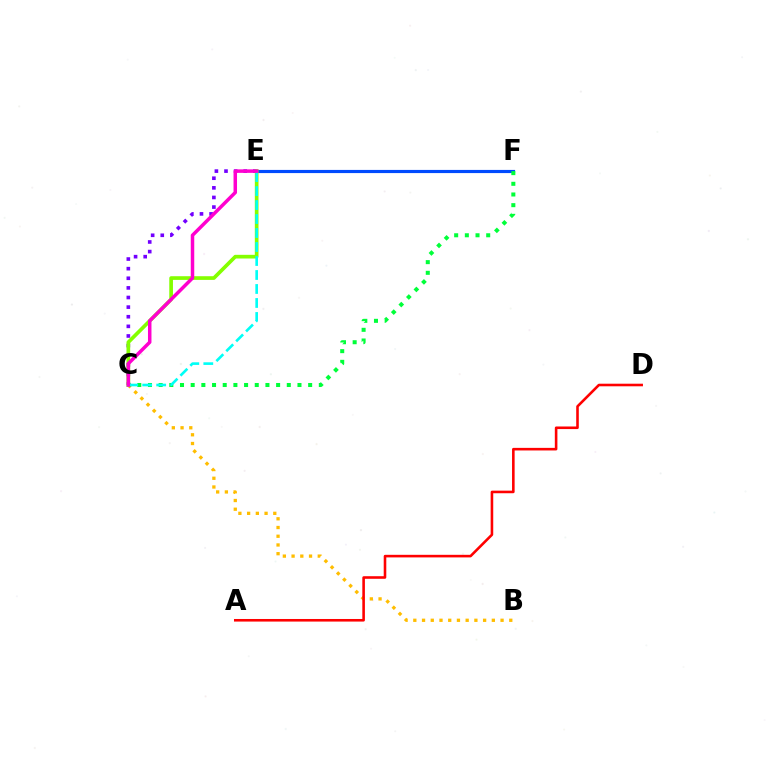{('C', 'E'): [{'color': '#7200ff', 'line_style': 'dotted', 'thickness': 2.61}, {'color': '#84ff00', 'line_style': 'solid', 'thickness': 2.65}, {'color': '#00fff6', 'line_style': 'dashed', 'thickness': 1.9}, {'color': '#ff00cf', 'line_style': 'solid', 'thickness': 2.52}], ('E', 'F'): [{'color': '#004bff', 'line_style': 'solid', 'thickness': 2.28}], ('B', 'C'): [{'color': '#ffbd00', 'line_style': 'dotted', 'thickness': 2.37}], ('C', 'F'): [{'color': '#00ff39', 'line_style': 'dotted', 'thickness': 2.9}], ('A', 'D'): [{'color': '#ff0000', 'line_style': 'solid', 'thickness': 1.86}]}